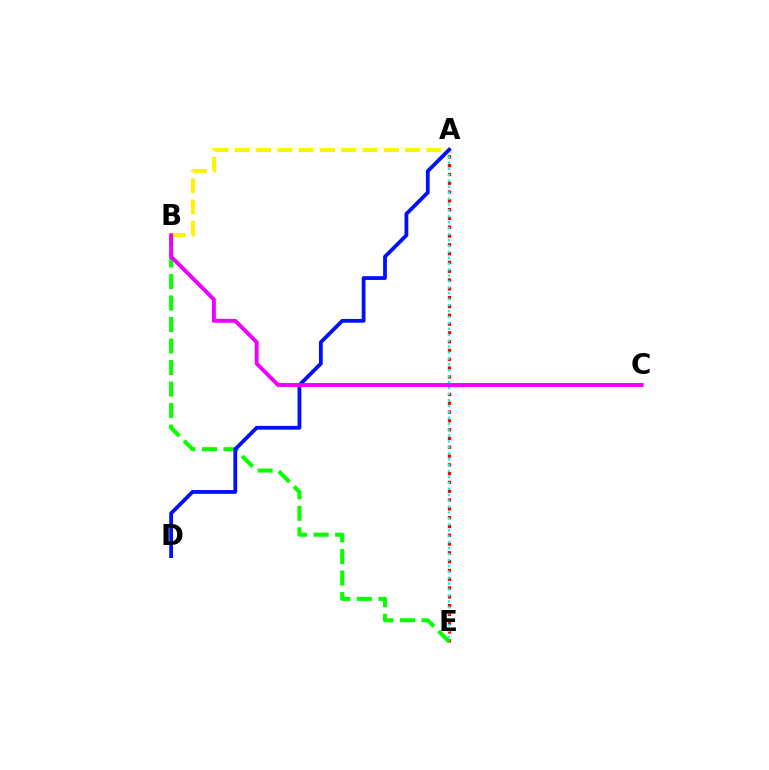{('A', 'E'): [{'color': '#ff0000', 'line_style': 'dotted', 'thickness': 2.39}, {'color': '#00fff6', 'line_style': 'dotted', 'thickness': 1.61}], ('A', 'B'): [{'color': '#fcf500', 'line_style': 'dashed', 'thickness': 2.89}], ('B', 'E'): [{'color': '#08ff00', 'line_style': 'dashed', 'thickness': 2.92}], ('A', 'D'): [{'color': '#0010ff', 'line_style': 'solid', 'thickness': 2.73}], ('B', 'C'): [{'color': '#ee00ff', 'line_style': 'solid', 'thickness': 2.81}]}